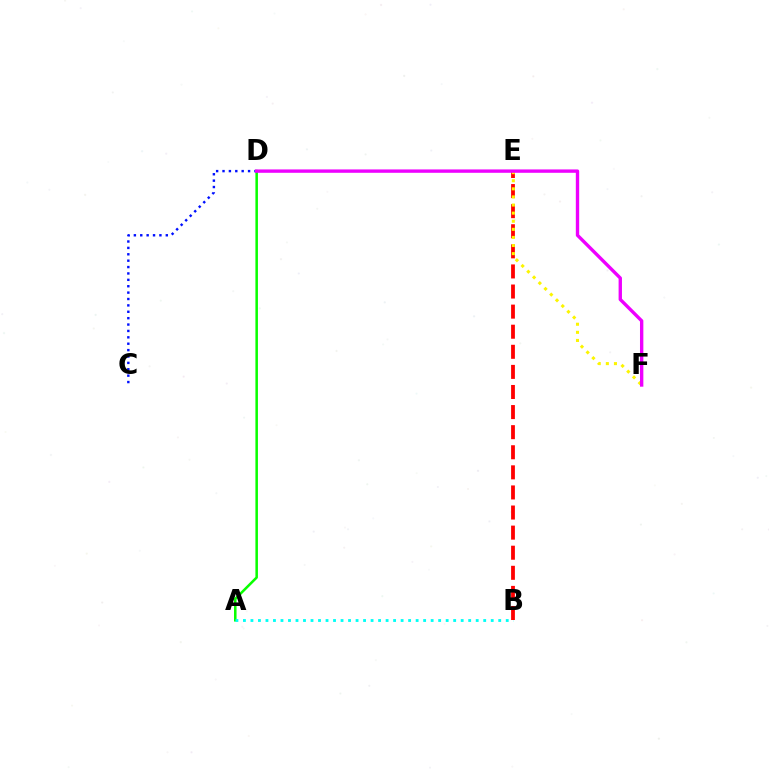{('A', 'D'): [{'color': '#08ff00', 'line_style': 'solid', 'thickness': 1.82}], ('C', 'D'): [{'color': '#0010ff', 'line_style': 'dotted', 'thickness': 1.74}], ('A', 'B'): [{'color': '#00fff6', 'line_style': 'dotted', 'thickness': 2.04}], ('B', 'E'): [{'color': '#ff0000', 'line_style': 'dashed', 'thickness': 2.73}], ('E', 'F'): [{'color': '#fcf500', 'line_style': 'dotted', 'thickness': 2.2}], ('D', 'F'): [{'color': '#ee00ff', 'line_style': 'solid', 'thickness': 2.42}]}